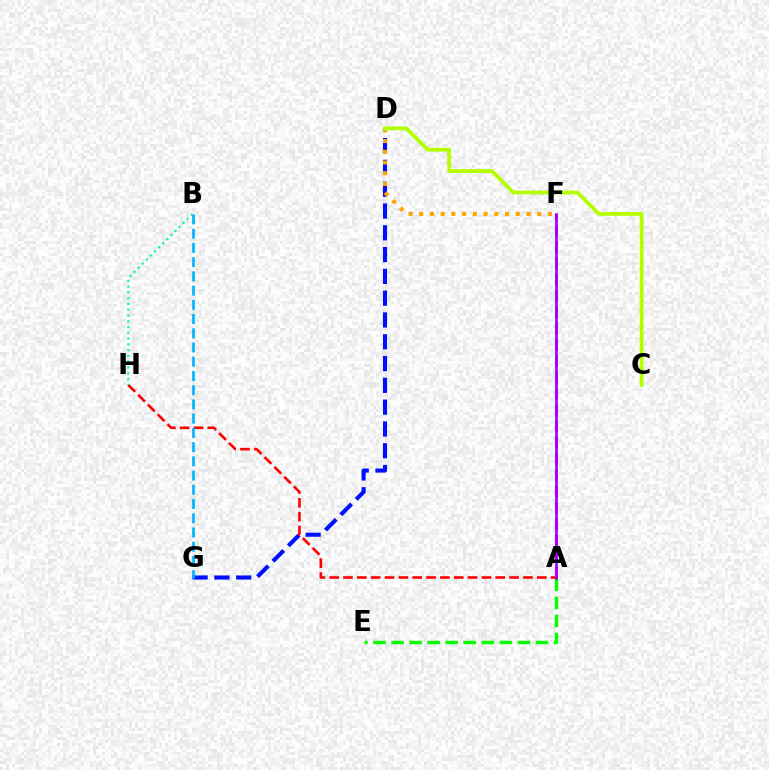{('A', 'F'): [{'color': '#ff00bd', 'line_style': 'dashed', 'thickness': 2.21}, {'color': '#9b00ff', 'line_style': 'solid', 'thickness': 1.9}], ('D', 'G'): [{'color': '#0010ff', 'line_style': 'dashed', 'thickness': 2.96}], ('D', 'F'): [{'color': '#ffa500', 'line_style': 'dotted', 'thickness': 2.91}], ('A', 'E'): [{'color': '#08ff00', 'line_style': 'dashed', 'thickness': 2.45}], ('A', 'H'): [{'color': '#ff0000', 'line_style': 'dashed', 'thickness': 1.88}], ('B', 'H'): [{'color': '#00ff9d', 'line_style': 'dotted', 'thickness': 1.57}], ('C', 'D'): [{'color': '#b3ff00', 'line_style': 'solid', 'thickness': 2.71}], ('B', 'G'): [{'color': '#00b5ff', 'line_style': 'dashed', 'thickness': 1.93}]}